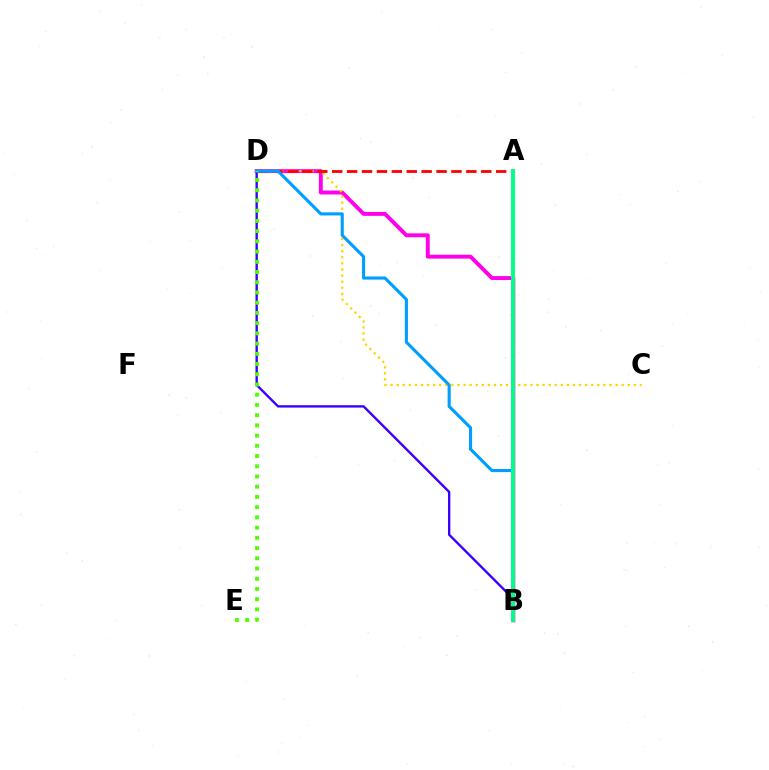{('B', 'D'): [{'color': '#ff00ed', 'line_style': 'solid', 'thickness': 2.83}, {'color': '#3700ff', 'line_style': 'solid', 'thickness': 1.7}, {'color': '#009eff', 'line_style': 'solid', 'thickness': 2.23}], ('C', 'D'): [{'color': '#ffd500', 'line_style': 'dotted', 'thickness': 1.65}], ('A', 'D'): [{'color': '#ff0000', 'line_style': 'dashed', 'thickness': 2.02}], ('A', 'B'): [{'color': '#00ff86', 'line_style': 'solid', 'thickness': 2.82}], ('D', 'E'): [{'color': '#4fff00', 'line_style': 'dotted', 'thickness': 2.78}]}